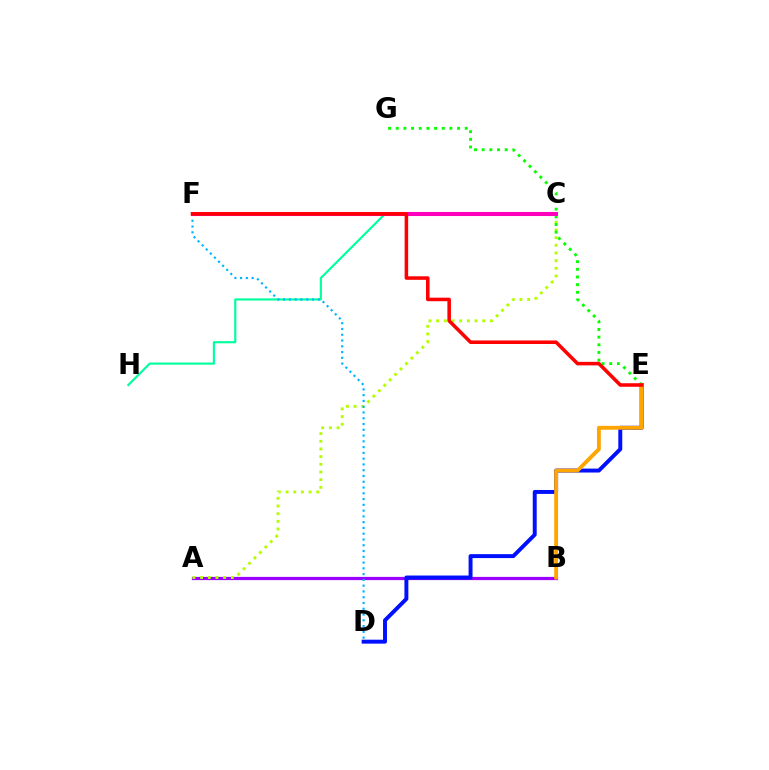{('A', 'B'): [{'color': '#9b00ff', 'line_style': 'solid', 'thickness': 2.32}], ('A', 'C'): [{'color': '#b3ff00', 'line_style': 'dotted', 'thickness': 2.09}], ('D', 'E'): [{'color': '#0010ff', 'line_style': 'solid', 'thickness': 2.84}], ('B', 'E'): [{'color': '#ffa500', 'line_style': 'solid', 'thickness': 2.77}], ('C', 'H'): [{'color': '#00ff9d', 'line_style': 'solid', 'thickness': 1.56}], ('E', 'G'): [{'color': '#08ff00', 'line_style': 'dotted', 'thickness': 2.08}], ('D', 'F'): [{'color': '#00b5ff', 'line_style': 'dotted', 'thickness': 1.57}], ('C', 'F'): [{'color': '#ff00bd', 'line_style': 'solid', 'thickness': 2.92}], ('E', 'F'): [{'color': '#ff0000', 'line_style': 'solid', 'thickness': 2.55}]}